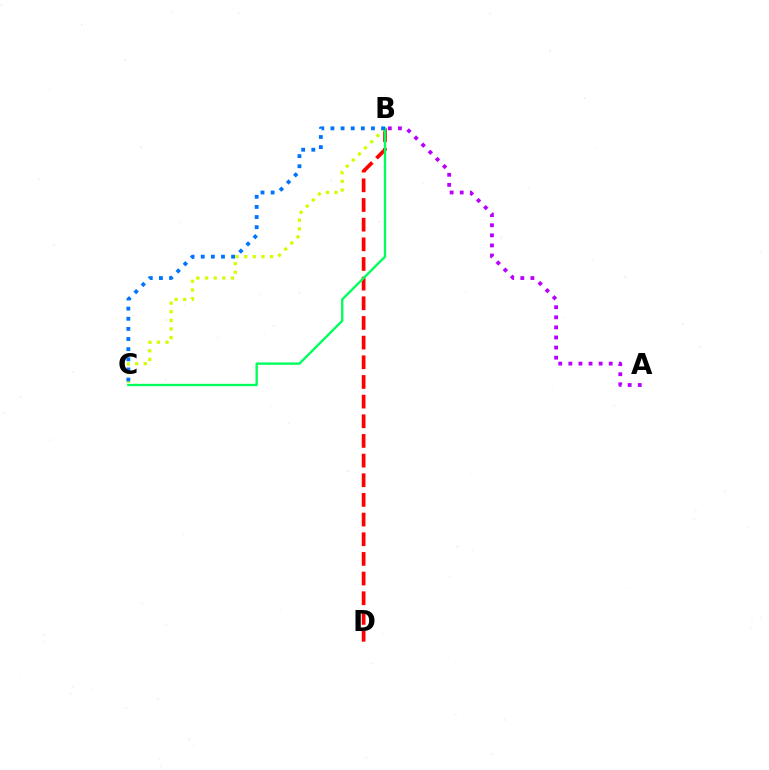{('B', 'D'): [{'color': '#ff0000', 'line_style': 'dashed', 'thickness': 2.67}], ('B', 'C'): [{'color': '#d1ff00', 'line_style': 'dotted', 'thickness': 2.35}, {'color': '#00ff5c', 'line_style': 'solid', 'thickness': 1.7}, {'color': '#0074ff', 'line_style': 'dotted', 'thickness': 2.75}], ('A', 'B'): [{'color': '#b900ff', 'line_style': 'dotted', 'thickness': 2.74}]}